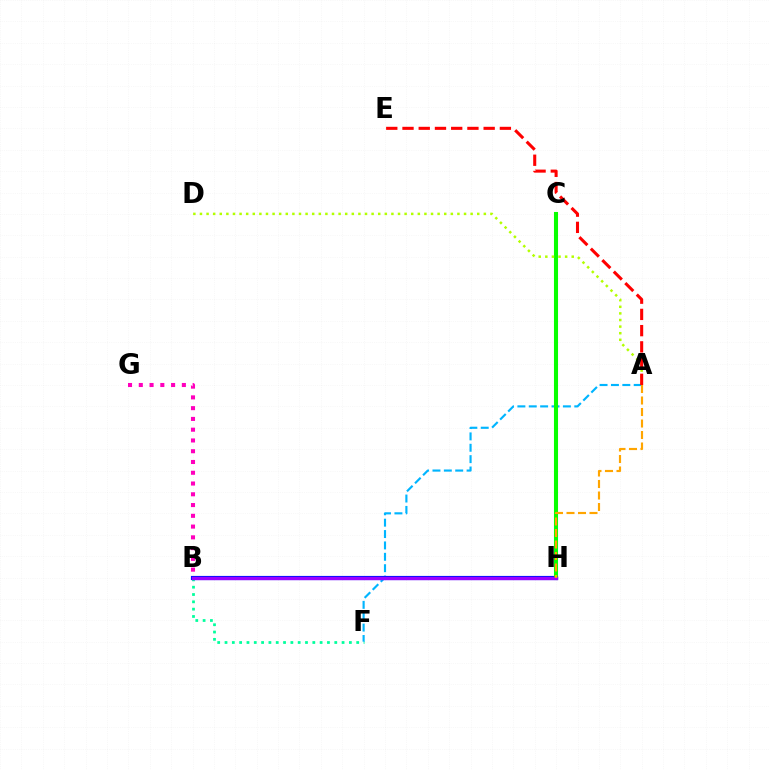{('B', 'F'): [{'color': '#00ff9d', 'line_style': 'dotted', 'thickness': 1.99}], ('A', 'F'): [{'color': '#00b5ff', 'line_style': 'dashed', 'thickness': 1.55}], ('B', 'H'): [{'color': '#0010ff', 'line_style': 'solid', 'thickness': 3.0}, {'color': '#9b00ff', 'line_style': 'solid', 'thickness': 2.36}], ('C', 'H'): [{'color': '#08ff00', 'line_style': 'solid', 'thickness': 2.93}], ('A', 'D'): [{'color': '#b3ff00', 'line_style': 'dotted', 'thickness': 1.79}], ('A', 'H'): [{'color': '#ffa500', 'line_style': 'dashed', 'thickness': 1.56}], ('A', 'E'): [{'color': '#ff0000', 'line_style': 'dashed', 'thickness': 2.2}], ('B', 'G'): [{'color': '#ff00bd', 'line_style': 'dotted', 'thickness': 2.93}]}